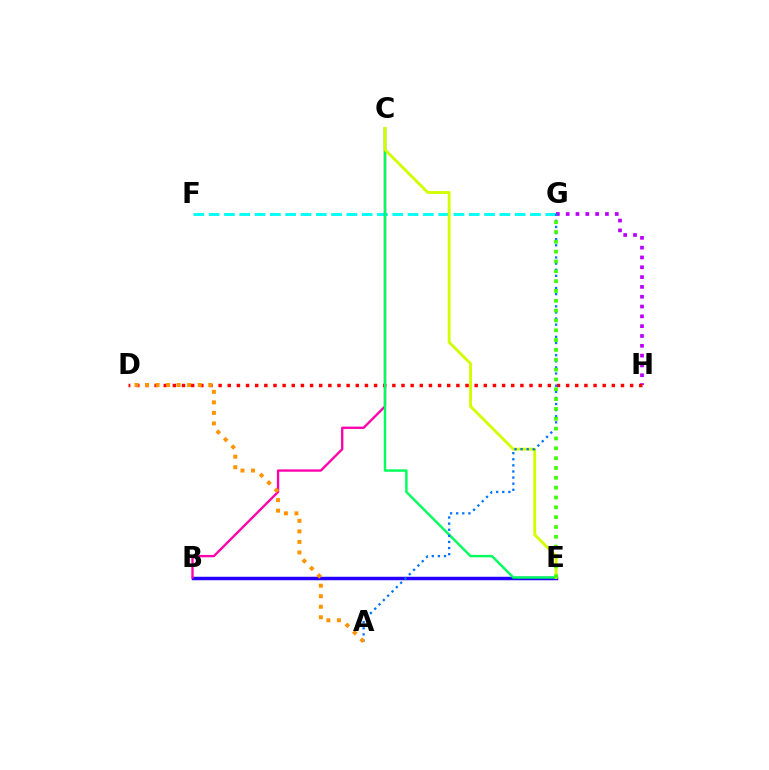{('G', 'H'): [{'color': '#b900ff', 'line_style': 'dotted', 'thickness': 2.67}], ('D', 'H'): [{'color': '#ff0000', 'line_style': 'dotted', 'thickness': 2.48}], ('F', 'G'): [{'color': '#00fff6', 'line_style': 'dashed', 'thickness': 2.08}], ('B', 'E'): [{'color': '#2500ff', 'line_style': 'solid', 'thickness': 2.5}], ('B', 'C'): [{'color': '#ff00ac', 'line_style': 'solid', 'thickness': 1.68}], ('C', 'E'): [{'color': '#00ff5c', 'line_style': 'solid', 'thickness': 1.74}, {'color': '#d1ff00', 'line_style': 'solid', 'thickness': 2.07}], ('A', 'G'): [{'color': '#0074ff', 'line_style': 'dotted', 'thickness': 1.66}], ('E', 'G'): [{'color': '#3dff00', 'line_style': 'dotted', 'thickness': 2.67}], ('A', 'D'): [{'color': '#ff9400', 'line_style': 'dotted', 'thickness': 2.86}]}